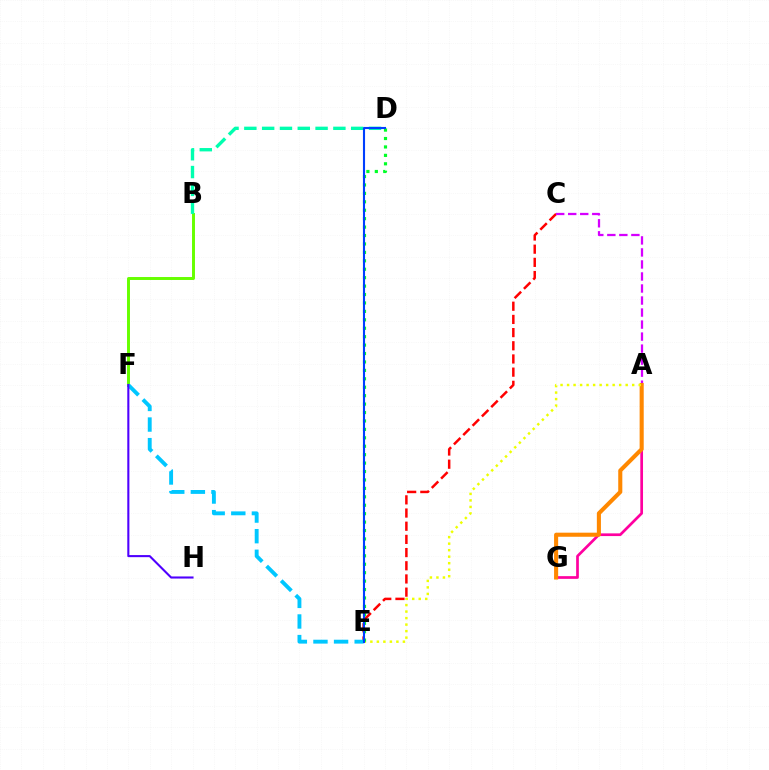{('B', 'F'): [{'color': '#66ff00', 'line_style': 'solid', 'thickness': 2.12}], ('B', 'D'): [{'color': '#00ffaf', 'line_style': 'dashed', 'thickness': 2.42}], ('C', 'E'): [{'color': '#ff0000', 'line_style': 'dashed', 'thickness': 1.79}], ('A', 'G'): [{'color': '#ff00a0', 'line_style': 'solid', 'thickness': 1.95}, {'color': '#ff8800', 'line_style': 'solid', 'thickness': 2.94}], ('A', 'C'): [{'color': '#d600ff', 'line_style': 'dashed', 'thickness': 1.63}], ('E', 'F'): [{'color': '#00c7ff', 'line_style': 'dashed', 'thickness': 2.8}], ('F', 'H'): [{'color': '#4f00ff', 'line_style': 'solid', 'thickness': 1.51}], ('A', 'E'): [{'color': '#eeff00', 'line_style': 'dotted', 'thickness': 1.77}], ('D', 'E'): [{'color': '#00ff27', 'line_style': 'dotted', 'thickness': 2.29}, {'color': '#003fff', 'line_style': 'solid', 'thickness': 1.52}]}